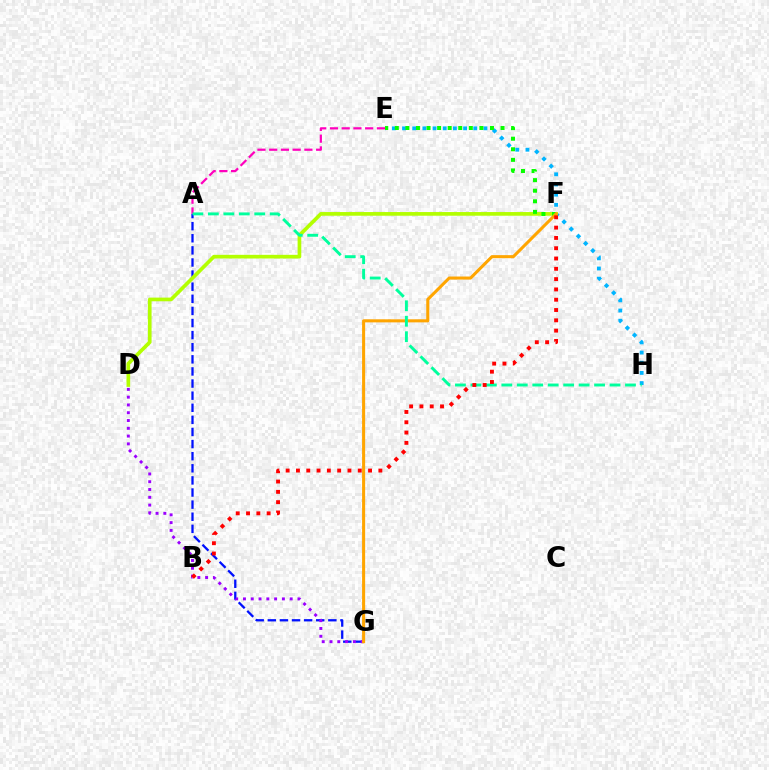{('E', 'H'): [{'color': '#00b5ff', 'line_style': 'dotted', 'thickness': 2.76}], ('A', 'G'): [{'color': '#0010ff', 'line_style': 'dashed', 'thickness': 1.64}], ('A', 'E'): [{'color': '#ff00bd', 'line_style': 'dashed', 'thickness': 1.59}], ('D', 'F'): [{'color': '#b3ff00', 'line_style': 'solid', 'thickness': 2.65}], ('D', 'G'): [{'color': '#9b00ff', 'line_style': 'dotted', 'thickness': 2.12}], ('E', 'F'): [{'color': '#08ff00', 'line_style': 'dotted', 'thickness': 2.87}], ('F', 'G'): [{'color': '#ffa500', 'line_style': 'solid', 'thickness': 2.2}], ('A', 'H'): [{'color': '#00ff9d', 'line_style': 'dashed', 'thickness': 2.1}], ('B', 'F'): [{'color': '#ff0000', 'line_style': 'dotted', 'thickness': 2.8}]}